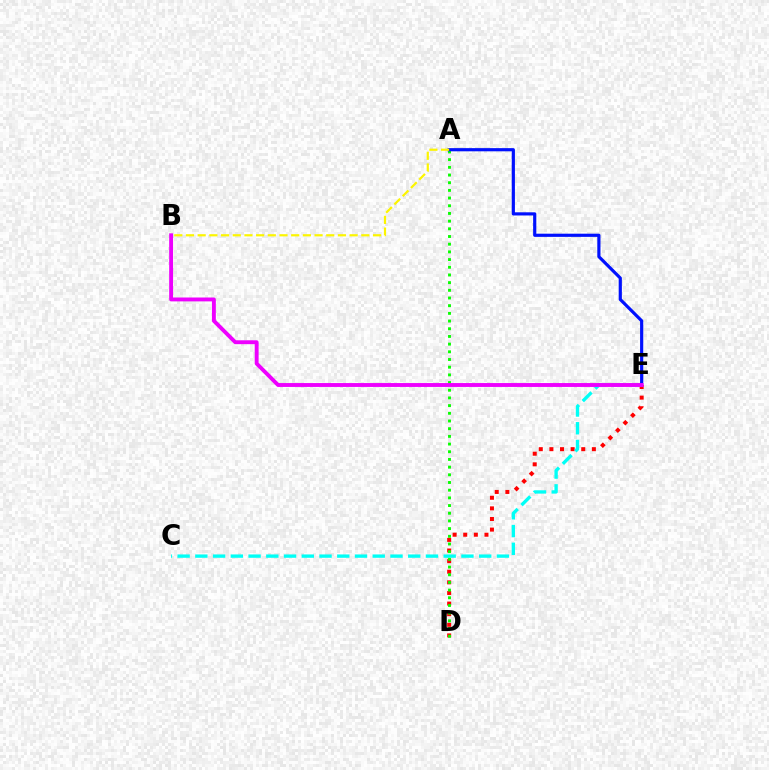{('D', 'E'): [{'color': '#ff0000', 'line_style': 'dotted', 'thickness': 2.88}], ('C', 'E'): [{'color': '#00fff6', 'line_style': 'dashed', 'thickness': 2.41}], ('A', 'D'): [{'color': '#08ff00', 'line_style': 'dotted', 'thickness': 2.09}], ('A', 'E'): [{'color': '#0010ff', 'line_style': 'solid', 'thickness': 2.29}], ('B', 'E'): [{'color': '#ee00ff', 'line_style': 'solid', 'thickness': 2.8}], ('A', 'B'): [{'color': '#fcf500', 'line_style': 'dashed', 'thickness': 1.59}]}